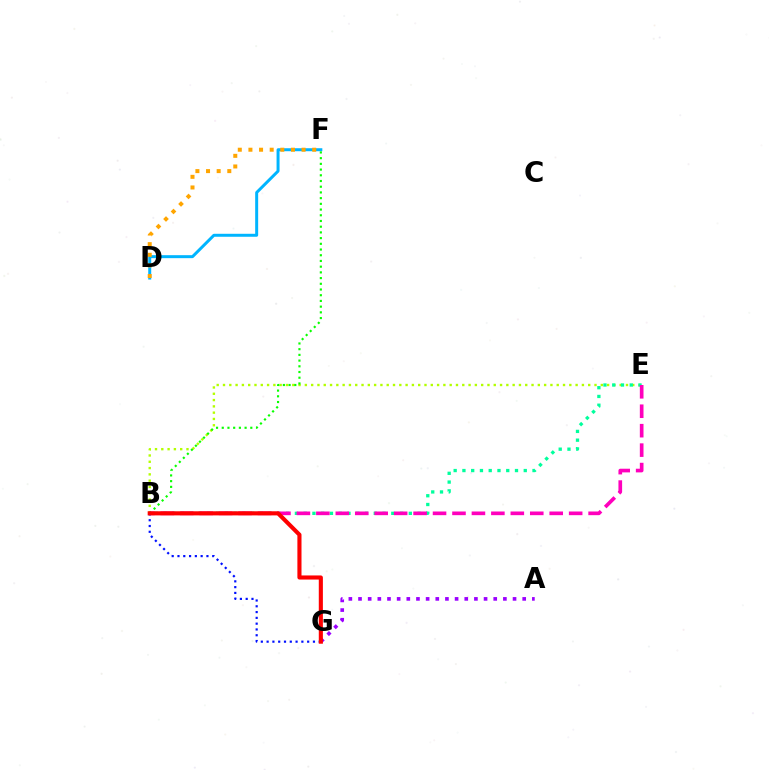{('B', 'E'): [{'color': '#b3ff00', 'line_style': 'dotted', 'thickness': 1.71}, {'color': '#00ff9d', 'line_style': 'dotted', 'thickness': 2.38}, {'color': '#ff00bd', 'line_style': 'dashed', 'thickness': 2.64}], ('A', 'G'): [{'color': '#9b00ff', 'line_style': 'dotted', 'thickness': 2.62}], ('D', 'F'): [{'color': '#00b5ff', 'line_style': 'solid', 'thickness': 2.15}, {'color': '#ffa500', 'line_style': 'dotted', 'thickness': 2.89}], ('B', 'F'): [{'color': '#08ff00', 'line_style': 'dotted', 'thickness': 1.55}], ('B', 'G'): [{'color': '#0010ff', 'line_style': 'dotted', 'thickness': 1.57}, {'color': '#ff0000', 'line_style': 'solid', 'thickness': 2.96}]}